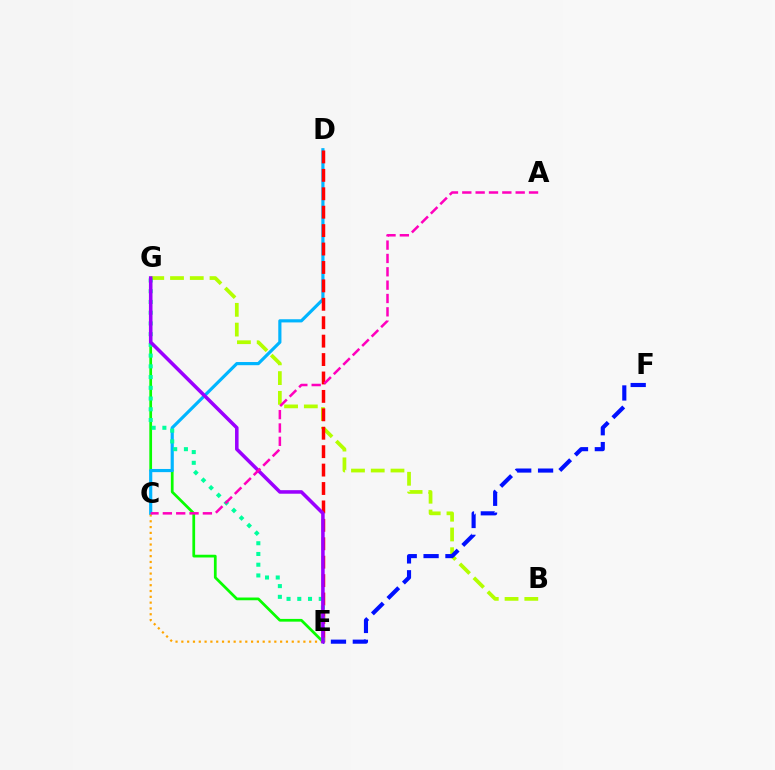{('E', 'G'): [{'color': '#08ff00', 'line_style': 'solid', 'thickness': 1.97}, {'color': '#00ff9d', 'line_style': 'dotted', 'thickness': 2.92}, {'color': '#9b00ff', 'line_style': 'solid', 'thickness': 2.55}], ('B', 'G'): [{'color': '#b3ff00', 'line_style': 'dashed', 'thickness': 2.68}], ('E', 'F'): [{'color': '#0010ff', 'line_style': 'dashed', 'thickness': 2.97}], ('C', 'D'): [{'color': '#00b5ff', 'line_style': 'solid', 'thickness': 2.28}], ('C', 'E'): [{'color': '#ffa500', 'line_style': 'dotted', 'thickness': 1.58}], ('D', 'E'): [{'color': '#ff0000', 'line_style': 'dashed', 'thickness': 2.5}], ('A', 'C'): [{'color': '#ff00bd', 'line_style': 'dashed', 'thickness': 1.81}]}